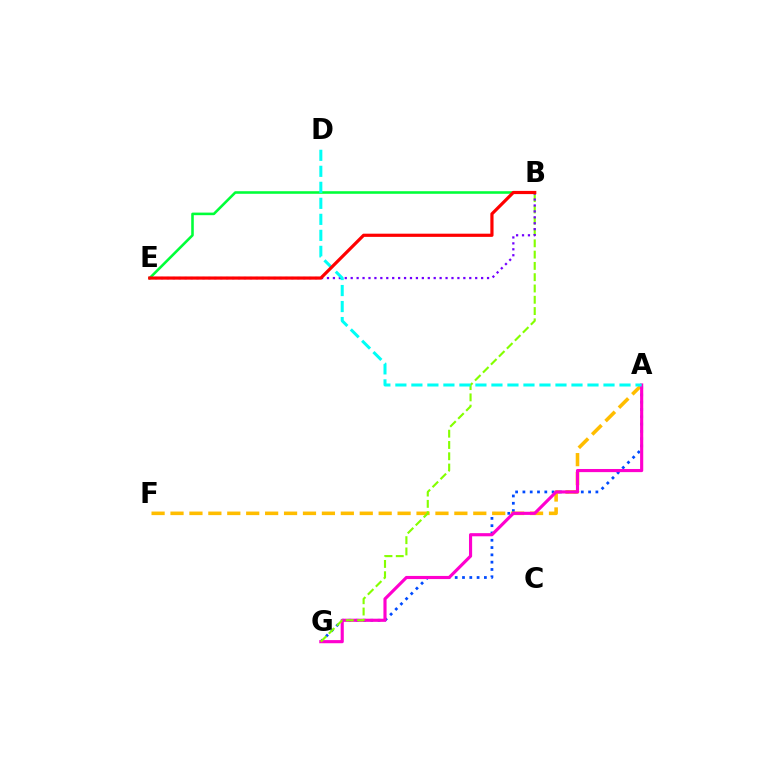{('A', 'G'): [{'color': '#004bff', 'line_style': 'dotted', 'thickness': 1.98}, {'color': '#ff00cf', 'line_style': 'solid', 'thickness': 2.26}], ('A', 'F'): [{'color': '#ffbd00', 'line_style': 'dashed', 'thickness': 2.57}], ('B', 'G'): [{'color': '#84ff00', 'line_style': 'dashed', 'thickness': 1.53}], ('B', 'E'): [{'color': '#00ff39', 'line_style': 'solid', 'thickness': 1.86}, {'color': '#7200ff', 'line_style': 'dotted', 'thickness': 1.61}, {'color': '#ff0000', 'line_style': 'solid', 'thickness': 2.29}], ('A', 'D'): [{'color': '#00fff6', 'line_style': 'dashed', 'thickness': 2.17}]}